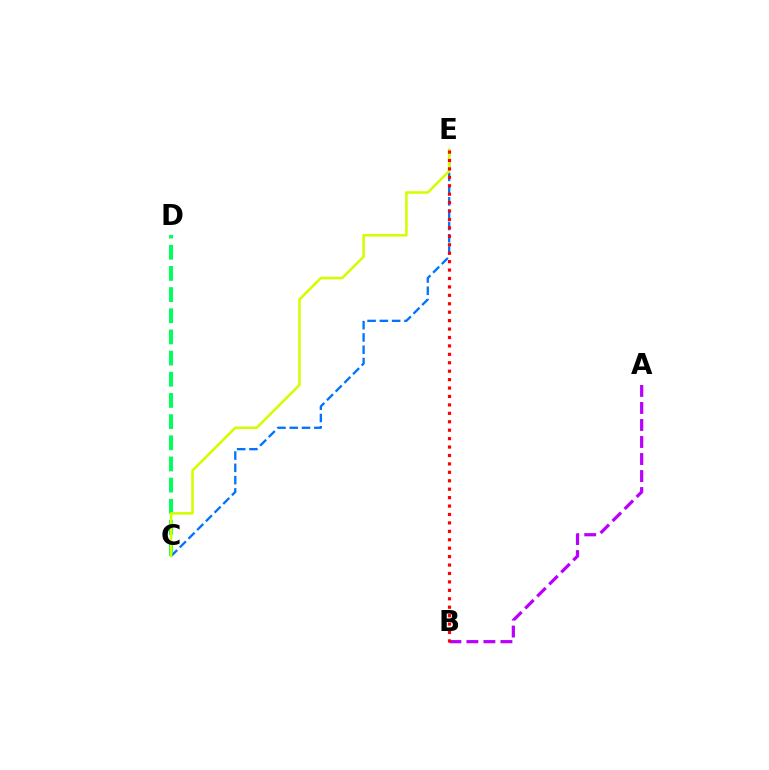{('C', 'D'): [{'color': '#00ff5c', 'line_style': 'dashed', 'thickness': 2.88}], ('C', 'E'): [{'color': '#0074ff', 'line_style': 'dashed', 'thickness': 1.67}, {'color': '#d1ff00', 'line_style': 'solid', 'thickness': 1.84}], ('A', 'B'): [{'color': '#b900ff', 'line_style': 'dashed', 'thickness': 2.31}], ('B', 'E'): [{'color': '#ff0000', 'line_style': 'dotted', 'thickness': 2.29}]}